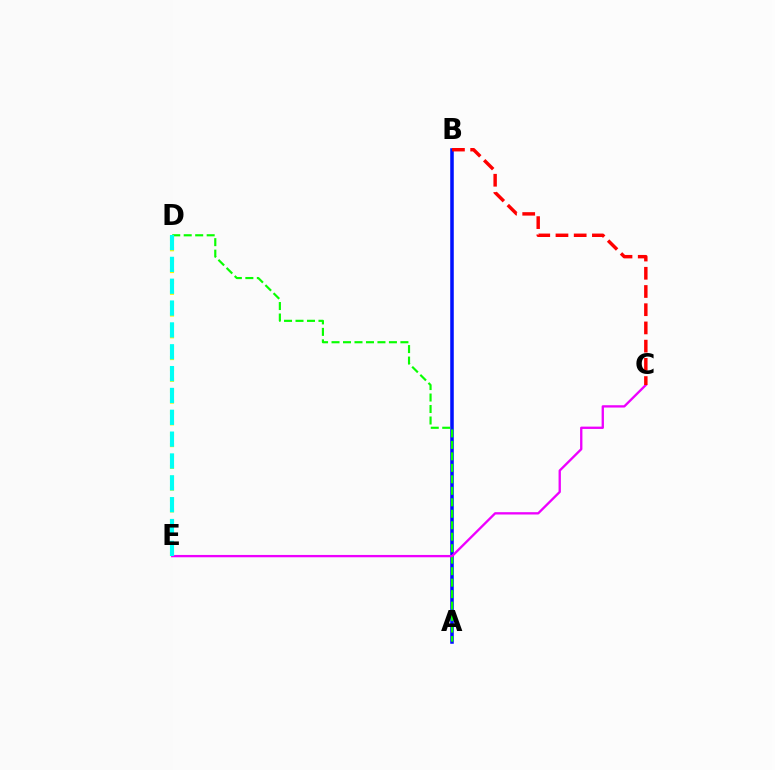{('A', 'B'): [{'color': '#0010ff', 'line_style': 'solid', 'thickness': 2.55}], ('A', 'D'): [{'color': '#08ff00', 'line_style': 'dashed', 'thickness': 1.56}], ('C', 'E'): [{'color': '#ee00ff', 'line_style': 'solid', 'thickness': 1.67}], ('D', 'E'): [{'color': '#fcf500', 'line_style': 'dotted', 'thickness': 2.96}, {'color': '#00fff6', 'line_style': 'dashed', 'thickness': 2.97}], ('B', 'C'): [{'color': '#ff0000', 'line_style': 'dashed', 'thickness': 2.47}]}